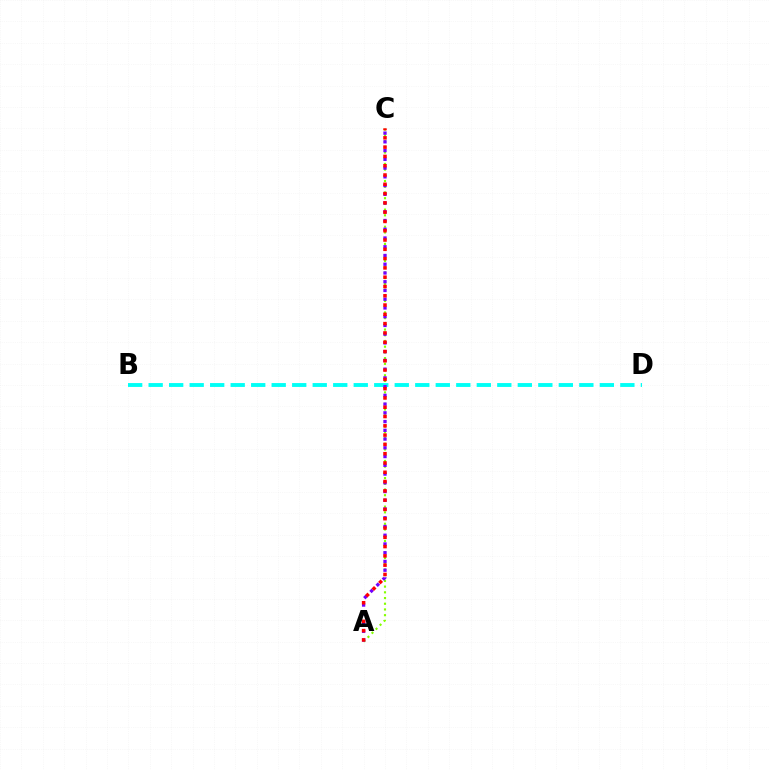{('A', 'C'): [{'color': '#84ff00', 'line_style': 'dotted', 'thickness': 1.55}, {'color': '#7200ff', 'line_style': 'dotted', 'thickness': 2.38}, {'color': '#ff0000', 'line_style': 'dotted', 'thickness': 2.52}], ('B', 'D'): [{'color': '#00fff6', 'line_style': 'dashed', 'thickness': 2.79}]}